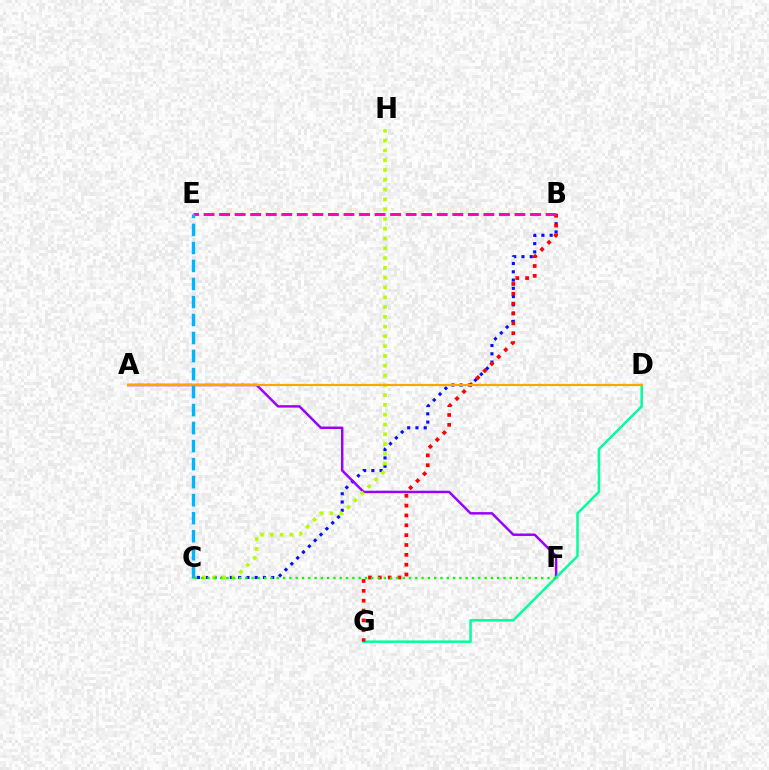{('B', 'C'): [{'color': '#0010ff', 'line_style': 'dotted', 'thickness': 2.24}], ('A', 'F'): [{'color': '#9b00ff', 'line_style': 'solid', 'thickness': 1.77}], ('C', 'H'): [{'color': '#b3ff00', 'line_style': 'dotted', 'thickness': 2.66}], ('D', 'G'): [{'color': '#00ff9d', 'line_style': 'solid', 'thickness': 1.79}], ('B', 'G'): [{'color': '#ff0000', 'line_style': 'dotted', 'thickness': 2.68}], ('B', 'E'): [{'color': '#ff00bd', 'line_style': 'dashed', 'thickness': 2.11}], ('A', 'D'): [{'color': '#ffa500', 'line_style': 'solid', 'thickness': 1.58}], ('C', 'F'): [{'color': '#08ff00', 'line_style': 'dotted', 'thickness': 1.71}], ('C', 'E'): [{'color': '#00b5ff', 'line_style': 'dashed', 'thickness': 2.45}]}